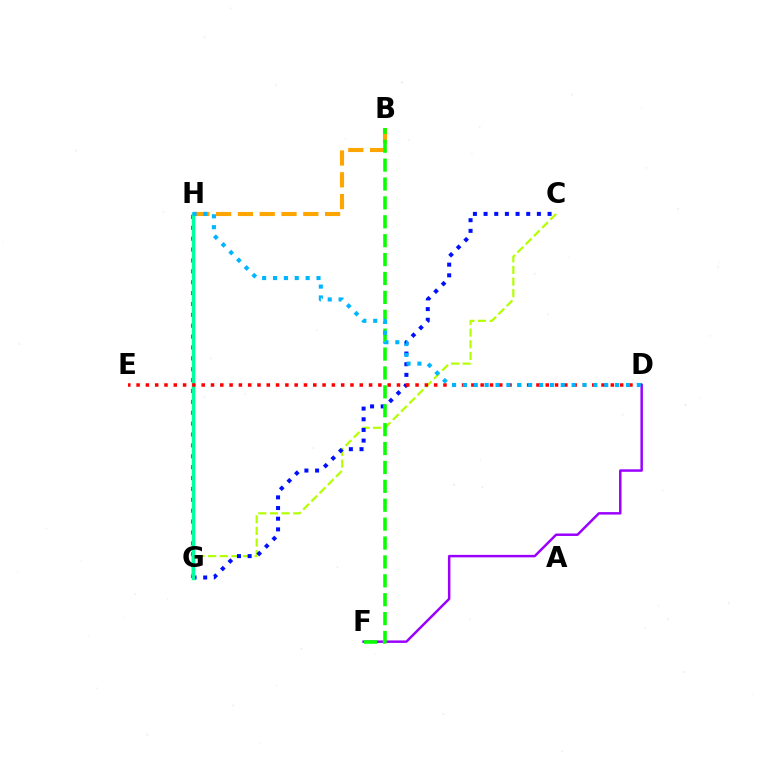{('B', 'H'): [{'color': '#ffa500', 'line_style': 'dashed', 'thickness': 2.96}], ('G', 'H'): [{'color': '#ff00bd', 'line_style': 'dotted', 'thickness': 2.96}, {'color': '#00ff9d', 'line_style': 'solid', 'thickness': 2.47}], ('C', 'G'): [{'color': '#b3ff00', 'line_style': 'dashed', 'thickness': 1.58}, {'color': '#0010ff', 'line_style': 'dotted', 'thickness': 2.9}], ('D', 'F'): [{'color': '#9b00ff', 'line_style': 'solid', 'thickness': 1.78}], ('B', 'F'): [{'color': '#08ff00', 'line_style': 'dashed', 'thickness': 2.57}], ('D', 'E'): [{'color': '#ff0000', 'line_style': 'dotted', 'thickness': 2.53}], ('D', 'H'): [{'color': '#00b5ff', 'line_style': 'dotted', 'thickness': 2.95}]}